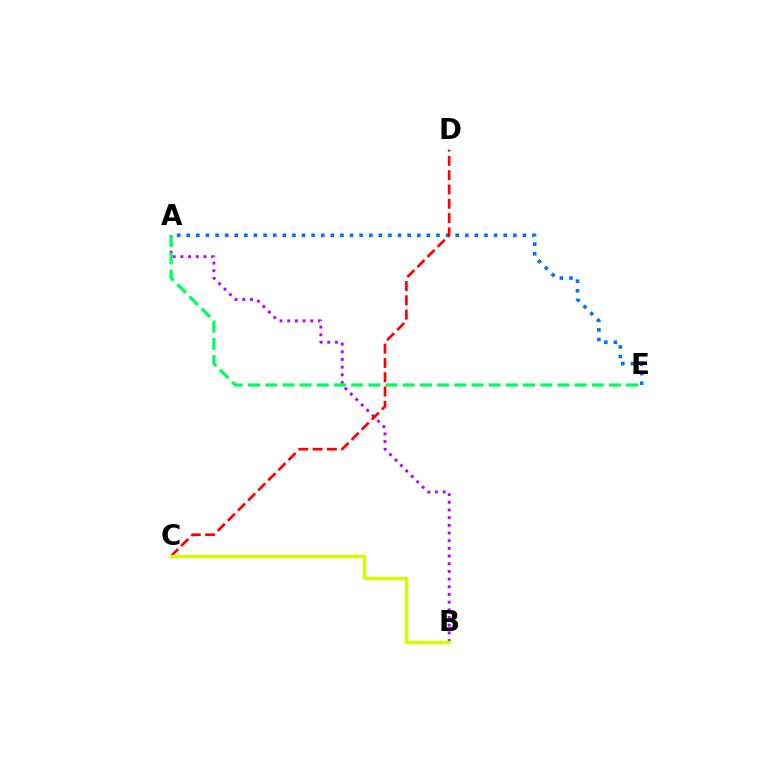{('A', 'E'): [{'color': '#0074ff', 'line_style': 'dotted', 'thickness': 2.61}, {'color': '#00ff5c', 'line_style': 'dashed', 'thickness': 2.33}], ('A', 'B'): [{'color': '#b900ff', 'line_style': 'dotted', 'thickness': 2.09}], ('C', 'D'): [{'color': '#ff0000', 'line_style': 'dashed', 'thickness': 1.94}], ('B', 'C'): [{'color': '#d1ff00', 'line_style': 'solid', 'thickness': 2.48}]}